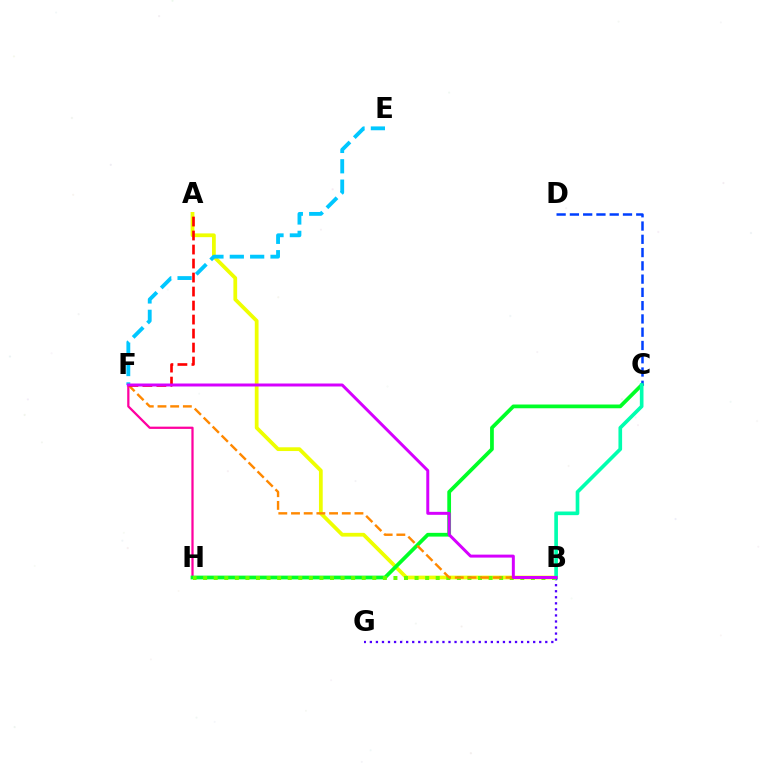{('A', 'B'): [{'color': '#eeff00', 'line_style': 'solid', 'thickness': 2.71}], ('B', 'G'): [{'color': '#4f00ff', 'line_style': 'dotted', 'thickness': 1.64}], ('F', 'H'): [{'color': '#ff00a0', 'line_style': 'solid', 'thickness': 1.62}], ('C', 'H'): [{'color': '#00ff27', 'line_style': 'solid', 'thickness': 2.7}], ('B', 'H'): [{'color': '#66ff00', 'line_style': 'dotted', 'thickness': 2.87}], ('B', 'F'): [{'color': '#ff8800', 'line_style': 'dashed', 'thickness': 1.72}, {'color': '#d600ff', 'line_style': 'solid', 'thickness': 2.14}], ('E', 'F'): [{'color': '#00c7ff', 'line_style': 'dashed', 'thickness': 2.77}], ('C', 'D'): [{'color': '#003fff', 'line_style': 'dashed', 'thickness': 1.8}], ('B', 'C'): [{'color': '#00ffaf', 'line_style': 'solid', 'thickness': 2.63}], ('A', 'F'): [{'color': '#ff0000', 'line_style': 'dashed', 'thickness': 1.9}]}